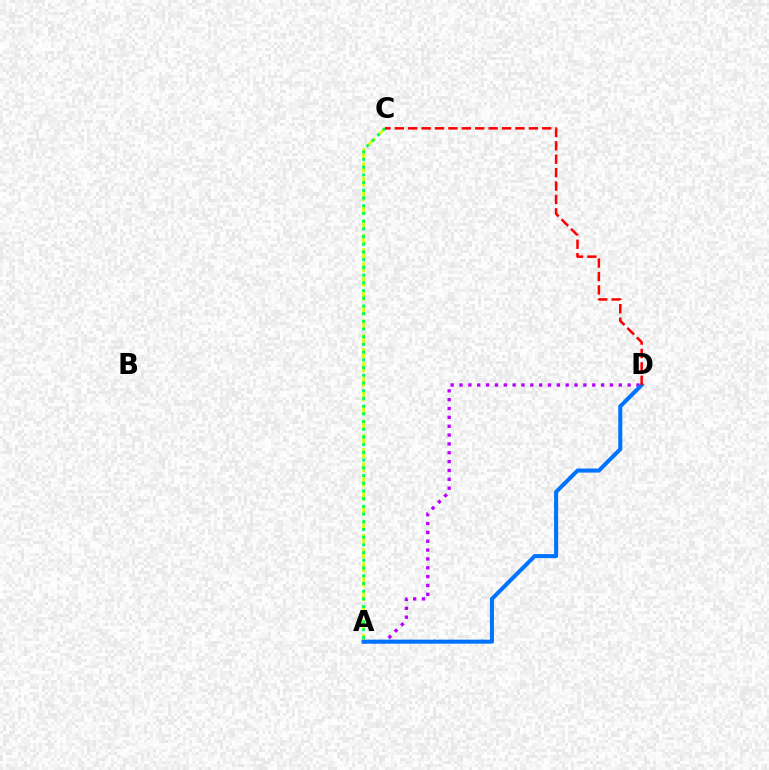{('A', 'D'): [{'color': '#b900ff', 'line_style': 'dotted', 'thickness': 2.4}, {'color': '#0074ff', 'line_style': 'solid', 'thickness': 2.92}], ('A', 'C'): [{'color': '#d1ff00', 'line_style': 'dashed', 'thickness': 1.94}, {'color': '#00ff5c', 'line_style': 'dotted', 'thickness': 2.09}], ('C', 'D'): [{'color': '#ff0000', 'line_style': 'dashed', 'thickness': 1.82}]}